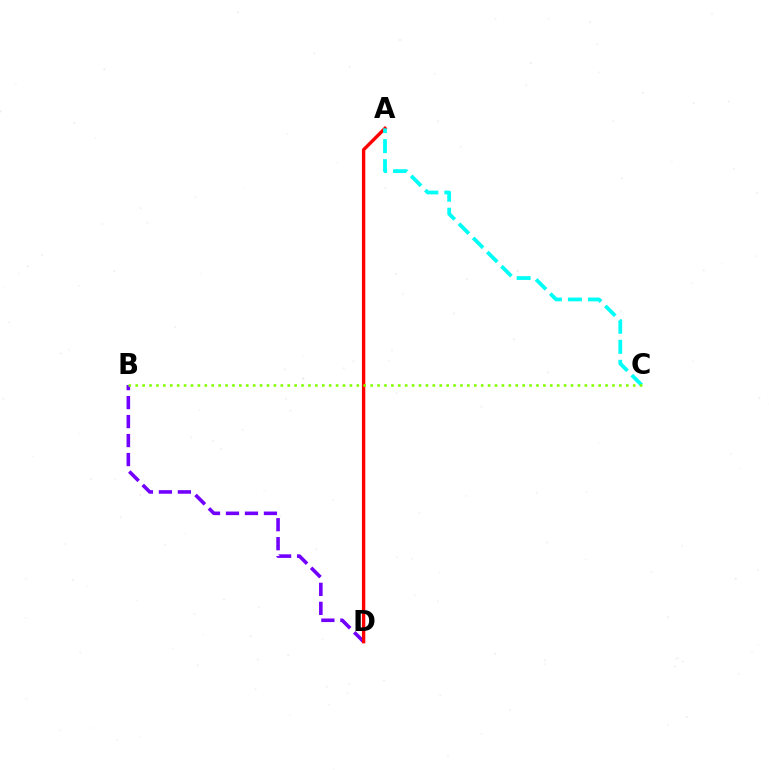{('B', 'D'): [{'color': '#7200ff', 'line_style': 'dashed', 'thickness': 2.58}], ('A', 'D'): [{'color': '#ff0000', 'line_style': 'solid', 'thickness': 2.43}], ('A', 'C'): [{'color': '#00fff6', 'line_style': 'dashed', 'thickness': 2.72}], ('B', 'C'): [{'color': '#84ff00', 'line_style': 'dotted', 'thickness': 1.88}]}